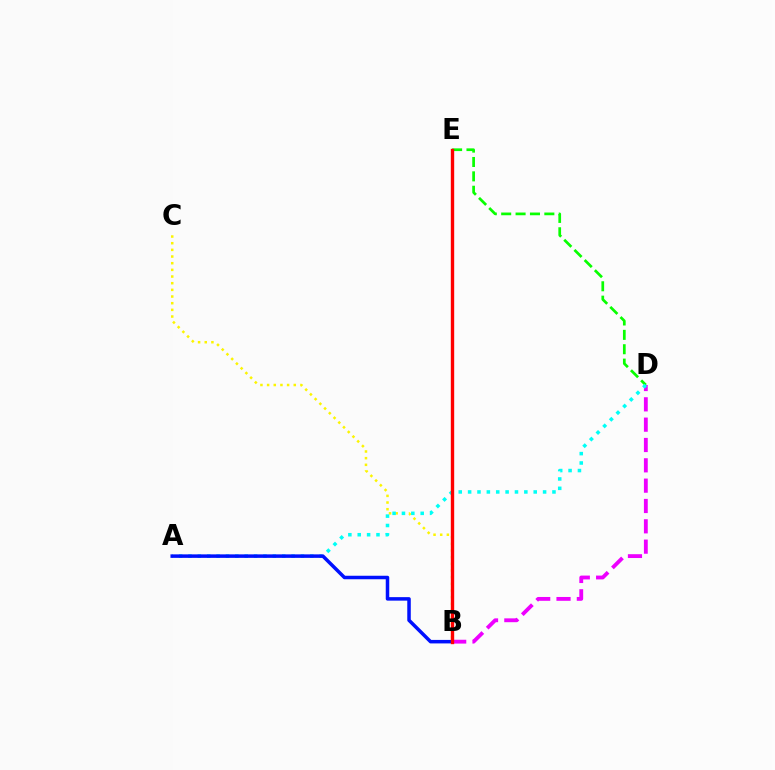{('B', 'D'): [{'color': '#ee00ff', 'line_style': 'dashed', 'thickness': 2.76}], ('D', 'E'): [{'color': '#08ff00', 'line_style': 'dashed', 'thickness': 1.95}], ('B', 'C'): [{'color': '#fcf500', 'line_style': 'dotted', 'thickness': 1.81}], ('A', 'D'): [{'color': '#00fff6', 'line_style': 'dotted', 'thickness': 2.55}], ('A', 'B'): [{'color': '#0010ff', 'line_style': 'solid', 'thickness': 2.52}], ('B', 'E'): [{'color': '#ff0000', 'line_style': 'solid', 'thickness': 2.42}]}